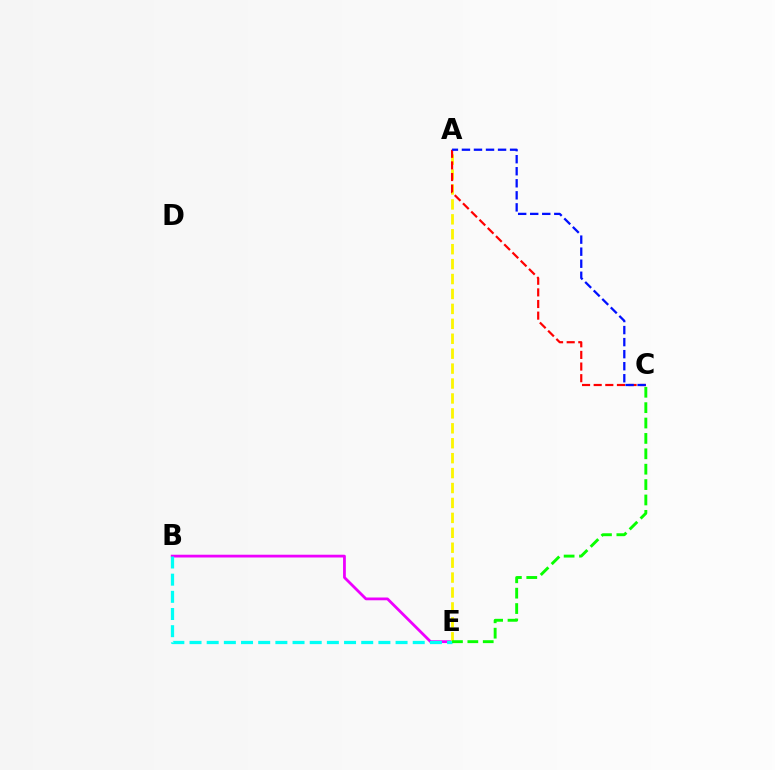{('B', 'E'): [{'color': '#ee00ff', 'line_style': 'solid', 'thickness': 2.0}, {'color': '#00fff6', 'line_style': 'dashed', 'thickness': 2.33}], ('A', 'E'): [{'color': '#fcf500', 'line_style': 'dashed', 'thickness': 2.03}], ('A', 'C'): [{'color': '#ff0000', 'line_style': 'dashed', 'thickness': 1.58}, {'color': '#0010ff', 'line_style': 'dashed', 'thickness': 1.64}], ('C', 'E'): [{'color': '#08ff00', 'line_style': 'dashed', 'thickness': 2.09}]}